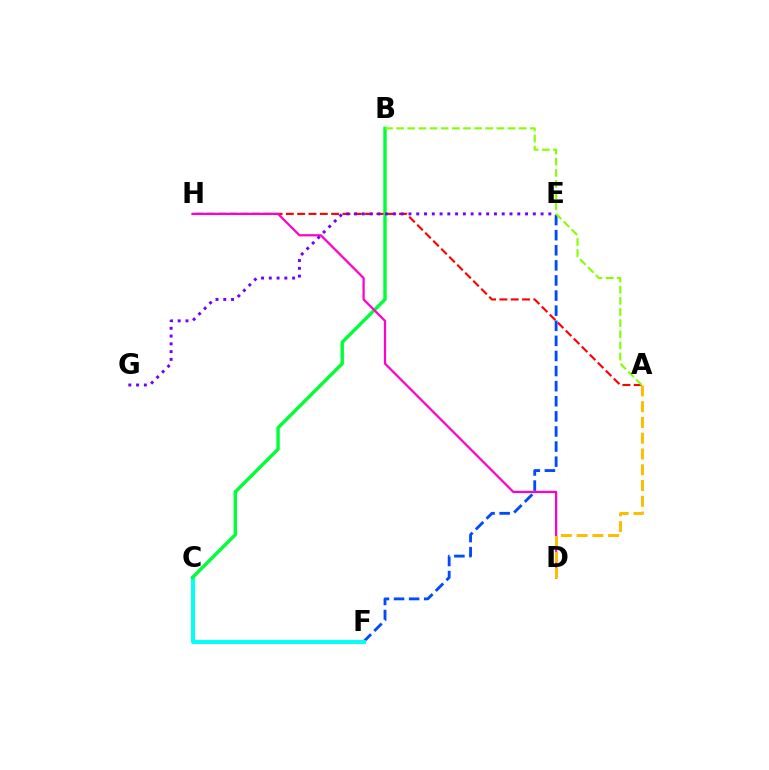{('A', 'H'): [{'color': '#ff0000', 'line_style': 'dashed', 'thickness': 1.54}], ('E', 'F'): [{'color': '#004bff', 'line_style': 'dashed', 'thickness': 2.05}], ('C', 'F'): [{'color': '#00fff6', 'line_style': 'solid', 'thickness': 2.82}], ('B', 'C'): [{'color': '#00ff39', 'line_style': 'solid', 'thickness': 2.46}], ('D', 'H'): [{'color': '#ff00cf', 'line_style': 'solid', 'thickness': 1.62}], ('A', 'D'): [{'color': '#ffbd00', 'line_style': 'dashed', 'thickness': 2.14}], ('E', 'G'): [{'color': '#7200ff', 'line_style': 'dotted', 'thickness': 2.11}], ('A', 'B'): [{'color': '#84ff00', 'line_style': 'dashed', 'thickness': 1.51}]}